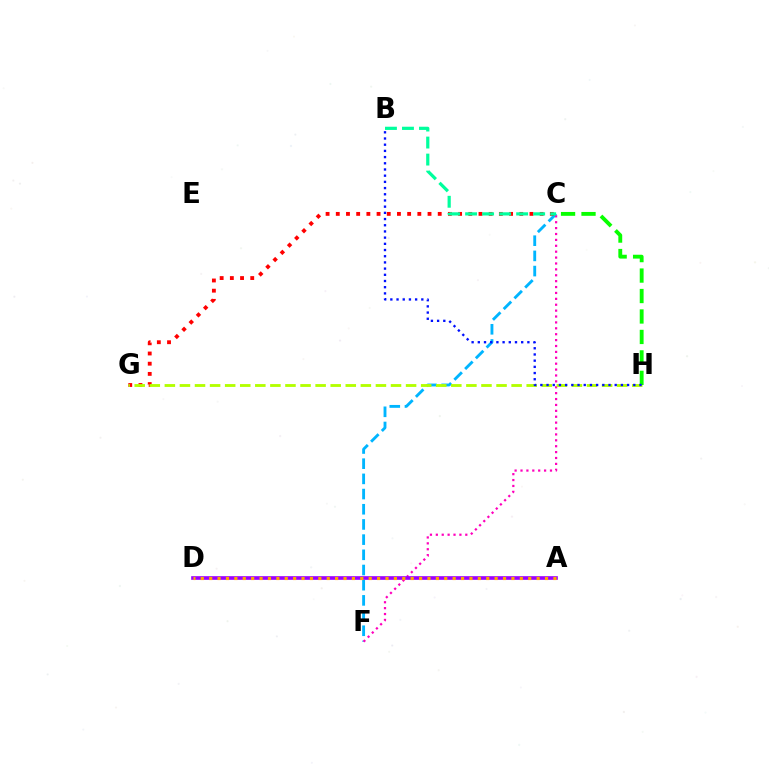{('C', 'F'): [{'color': '#00b5ff', 'line_style': 'dashed', 'thickness': 2.06}, {'color': '#ff00bd', 'line_style': 'dotted', 'thickness': 1.6}], ('A', 'D'): [{'color': '#9b00ff', 'line_style': 'solid', 'thickness': 2.63}, {'color': '#ffa500', 'line_style': 'dotted', 'thickness': 2.28}], ('C', 'G'): [{'color': '#ff0000', 'line_style': 'dotted', 'thickness': 2.77}], ('G', 'H'): [{'color': '#b3ff00', 'line_style': 'dashed', 'thickness': 2.05}], ('C', 'H'): [{'color': '#08ff00', 'line_style': 'dashed', 'thickness': 2.78}], ('B', 'C'): [{'color': '#00ff9d', 'line_style': 'dashed', 'thickness': 2.31}], ('B', 'H'): [{'color': '#0010ff', 'line_style': 'dotted', 'thickness': 1.68}]}